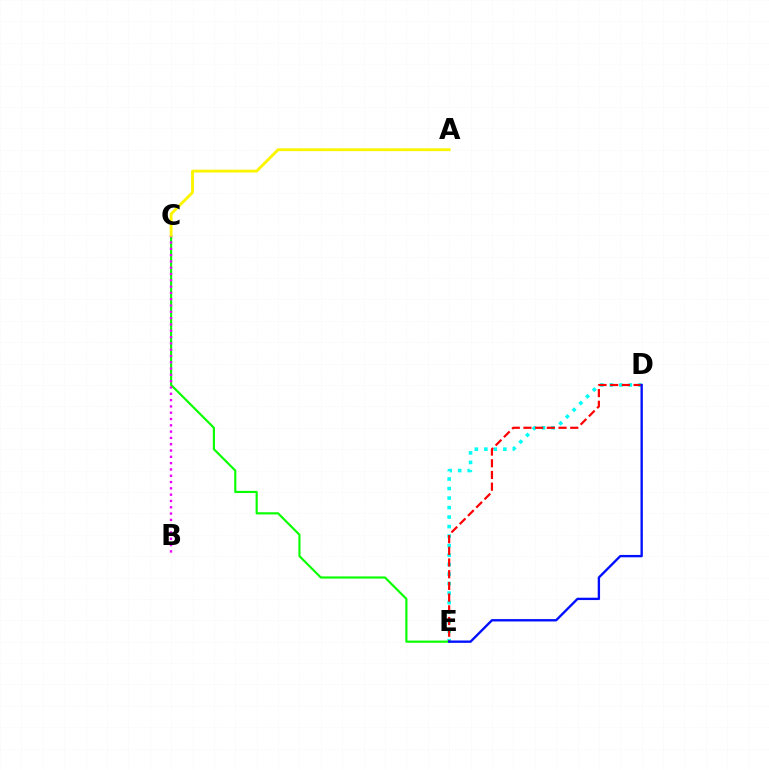{('D', 'E'): [{'color': '#00fff6', 'line_style': 'dotted', 'thickness': 2.58}, {'color': '#ff0000', 'line_style': 'dashed', 'thickness': 1.59}, {'color': '#0010ff', 'line_style': 'solid', 'thickness': 1.69}], ('C', 'E'): [{'color': '#08ff00', 'line_style': 'solid', 'thickness': 1.55}], ('B', 'C'): [{'color': '#ee00ff', 'line_style': 'dotted', 'thickness': 1.71}], ('A', 'C'): [{'color': '#fcf500', 'line_style': 'solid', 'thickness': 2.05}]}